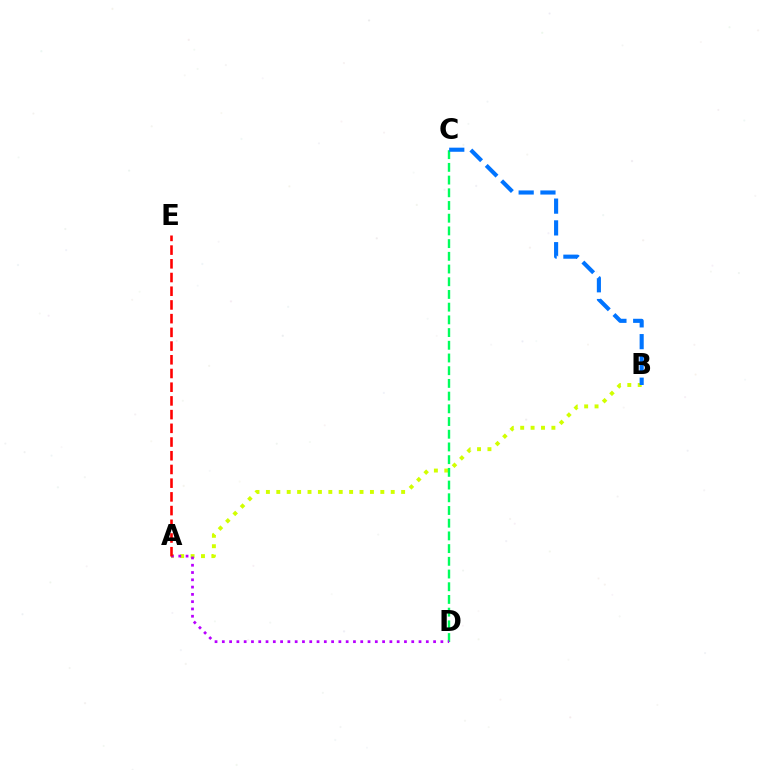{('A', 'B'): [{'color': '#d1ff00', 'line_style': 'dotted', 'thickness': 2.83}], ('C', 'D'): [{'color': '#00ff5c', 'line_style': 'dashed', 'thickness': 1.73}], ('A', 'D'): [{'color': '#b900ff', 'line_style': 'dotted', 'thickness': 1.98}], ('B', 'C'): [{'color': '#0074ff', 'line_style': 'dashed', 'thickness': 2.96}], ('A', 'E'): [{'color': '#ff0000', 'line_style': 'dashed', 'thickness': 1.86}]}